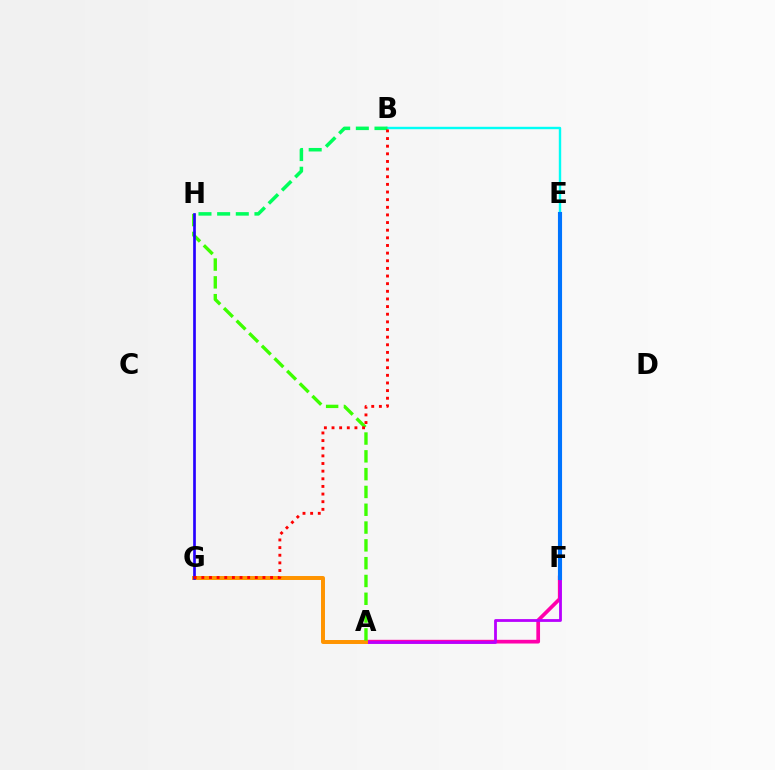{('A', 'F'): [{'color': '#ff00ac', 'line_style': 'solid', 'thickness': 2.67}, {'color': '#b900ff', 'line_style': 'solid', 'thickness': 2.02}], ('A', 'G'): [{'color': '#ff9400', 'line_style': 'solid', 'thickness': 2.85}], ('E', 'F'): [{'color': '#d1ff00', 'line_style': 'dotted', 'thickness': 1.75}, {'color': '#0074ff', 'line_style': 'solid', 'thickness': 2.96}], ('A', 'H'): [{'color': '#3dff00', 'line_style': 'dashed', 'thickness': 2.42}], ('B', 'E'): [{'color': '#00fff6', 'line_style': 'solid', 'thickness': 1.73}], ('G', 'H'): [{'color': '#2500ff', 'line_style': 'solid', 'thickness': 1.93}], ('B', 'H'): [{'color': '#00ff5c', 'line_style': 'dashed', 'thickness': 2.53}], ('B', 'G'): [{'color': '#ff0000', 'line_style': 'dotted', 'thickness': 2.08}]}